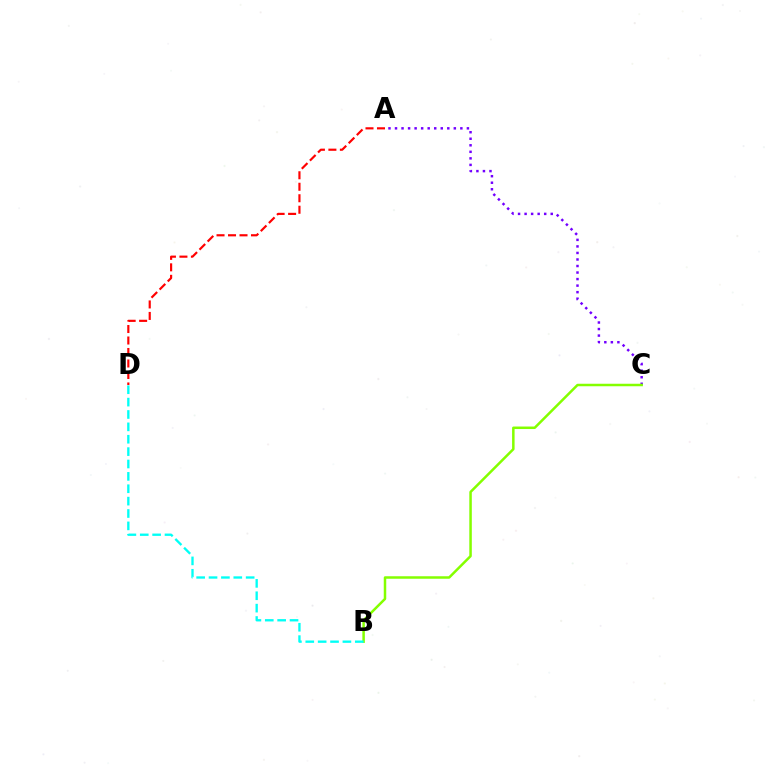{('A', 'D'): [{'color': '#ff0000', 'line_style': 'dashed', 'thickness': 1.56}], ('A', 'C'): [{'color': '#7200ff', 'line_style': 'dotted', 'thickness': 1.78}], ('B', 'C'): [{'color': '#84ff00', 'line_style': 'solid', 'thickness': 1.8}], ('B', 'D'): [{'color': '#00fff6', 'line_style': 'dashed', 'thickness': 1.68}]}